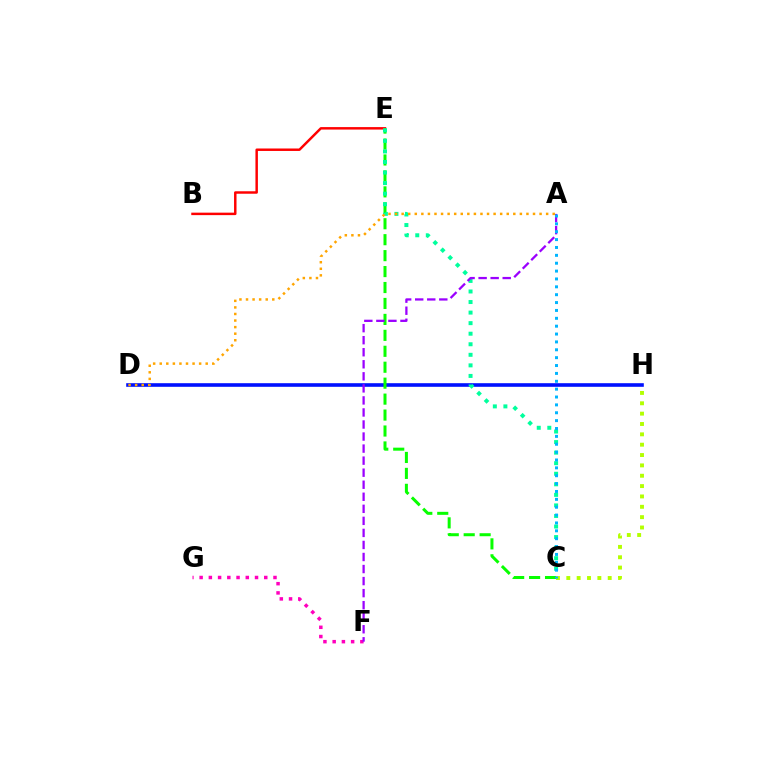{('B', 'E'): [{'color': '#ff0000', 'line_style': 'solid', 'thickness': 1.78}], ('D', 'H'): [{'color': '#0010ff', 'line_style': 'solid', 'thickness': 2.6}], ('C', 'E'): [{'color': '#08ff00', 'line_style': 'dashed', 'thickness': 2.17}, {'color': '#00ff9d', 'line_style': 'dotted', 'thickness': 2.87}], ('C', 'H'): [{'color': '#b3ff00', 'line_style': 'dotted', 'thickness': 2.81}], ('F', 'G'): [{'color': '#ff00bd', 'line_style': 'dotted', 'thickness': 2.51}], ('A', 'D'): [{'color': '#ffa500', 'line_style': 'dotted', 'thickness': 1.78}], ('A', 'F'): [{'color': '#9b00ff', 'line_style': 'dashed', 'thickness': 1.64}], ('A', 'C'): [{'color': '#00b5ff', 'line_style': 'dotted', 'thickness': 2.14}]}